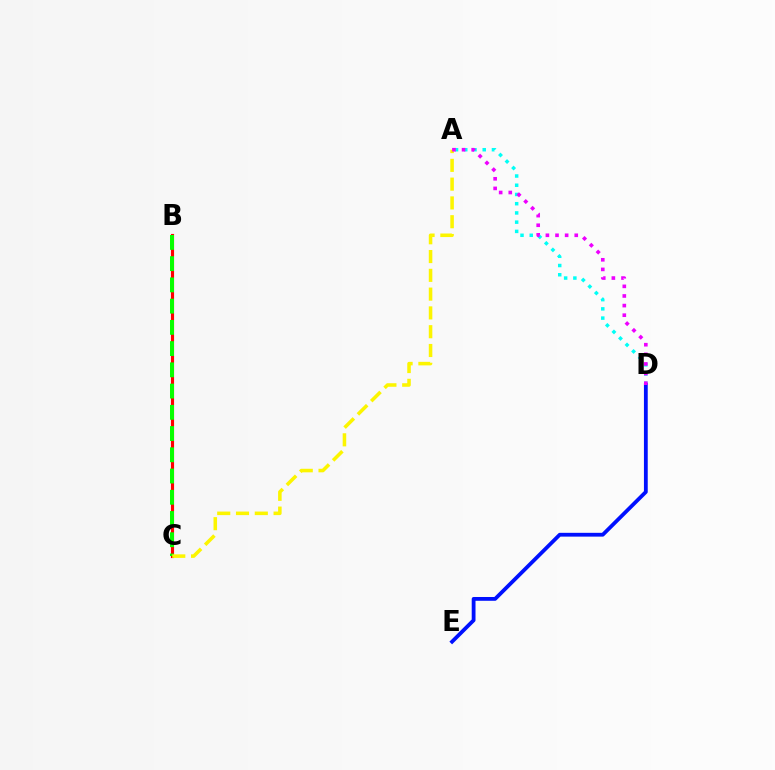{('B', 'C'): [{'color': '#ff0000', 'line_style': 'solid', 'thickness': 2.26}, {'color': '#08ff00', 'line_style': 'dashed', 'thickness': 2.89}], ('A', 'D'): [{'color': '#00fff6', 'line_style': 'dotted', 'thickness': 2.51}, {'color': '#ee00ff', 'line_style': 'dotted', 'thickness': 2.61}], ('D', 'E'): [{'color': '#0010ff', 'line_style': 'solid', 'thickness': 2.73}], ('A', 'C'): [{'color': '#fcf500', 'line_style': 'dashed', 'thickness': 2.55}]}